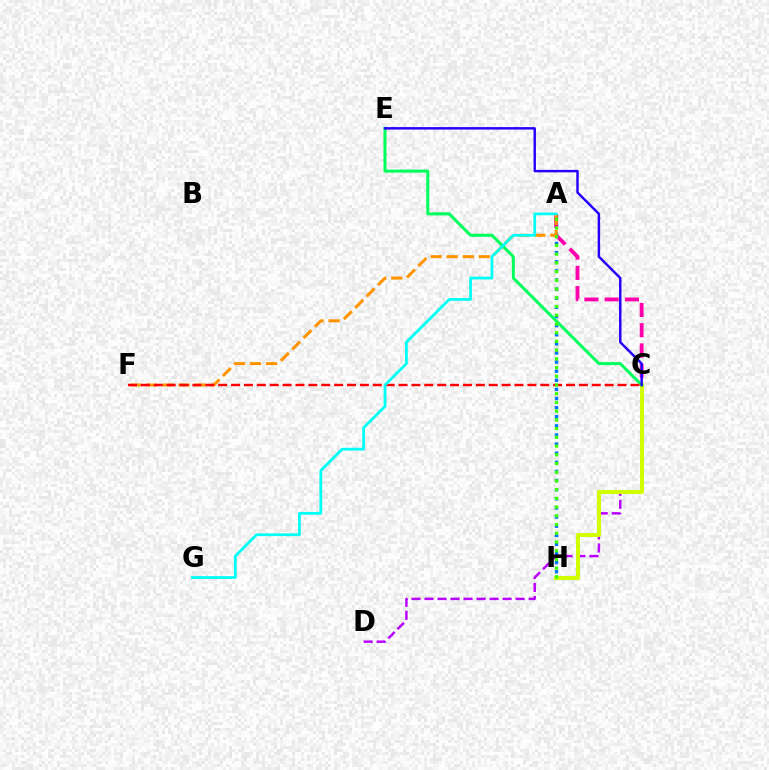{('A', 'H'): [{'color': '#0074ff', 'line_style': 'dotted', 'thickness': 2.48}, {'color': '#3dff00', 'line_style': 'dotted', 'thickness': 2.37}], ('A', 'C'): [{'color': '#ff00ac', 'line_style': 'dashed', 'thickness': 2.75}], ('C', 'D'): [{'color': '#b900ff', 'line_style': 'dashed', 'thickness': 1.77}], ('C', 'H'): [{'color': '#d1ff00', 'line_style': 'solid', 'thickness': 2.85}], ('C', 'E'): [{'color': '#00ff5c', 'line_style': 'solid', 'thickness': 2.17}, {'color': '#2500ff', 'line_style': 'solid', 'thickness': 1.77}], ('A', 'F'): [{'color': '#ff9400', 'line_style': 'dashed', 'thickness': 2.18}], ('C', 'F'): [{'color': '#ff0000', 'line_style': 'dashed', 'thickness': 1.75}], ('A', 'G'): [{'color': '#00fff6', 'line_style': 'solid', 'thickness': 2.0}]}